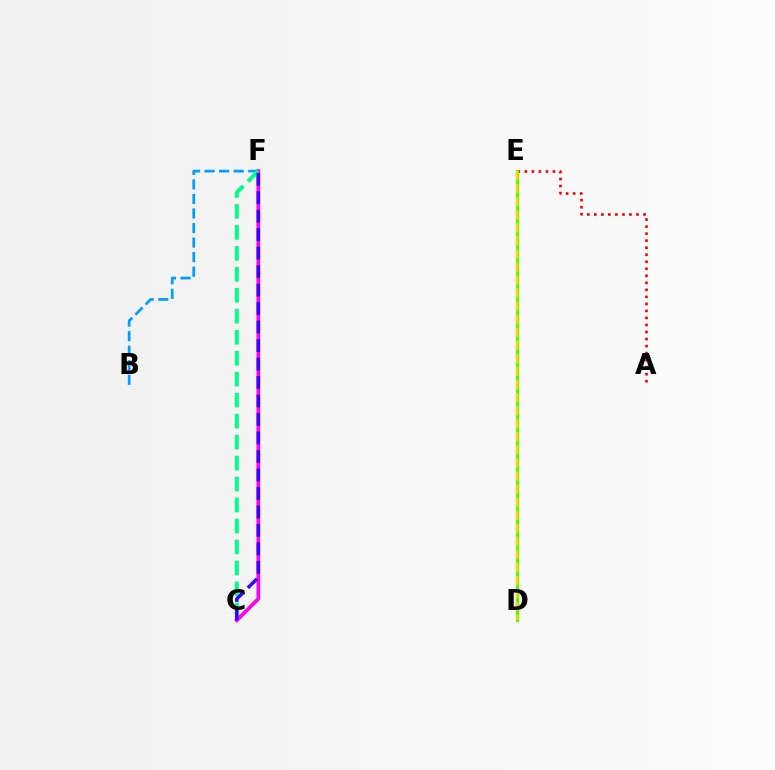{('A', 'E'): [{'color': '#ff0000', 'line_style': 'dotted', 'thickness': 1.91}], ('D', 'E'): [{'color': '#4fff00', 'line_style': 'solid', 'thickness': 2.31}, {'color': '#ffd500', 'line_style': 'dashed', 'thickness': 1.77}], ('B', 'F'): [{'color': '#009eff', 'line_style': 'dashed', 'thickness': 1.98}], ('C', 'F'): [{'color': '#ff00ed', 'line_style': 'solid', 'thickness': 2.66}, {'color': '#00ff86', 'line_style': 'dashed', 'thickness': 2.85}, {'color': '#3700ff', 'line_style': 'dashed', 'thickness': 2.51}]}